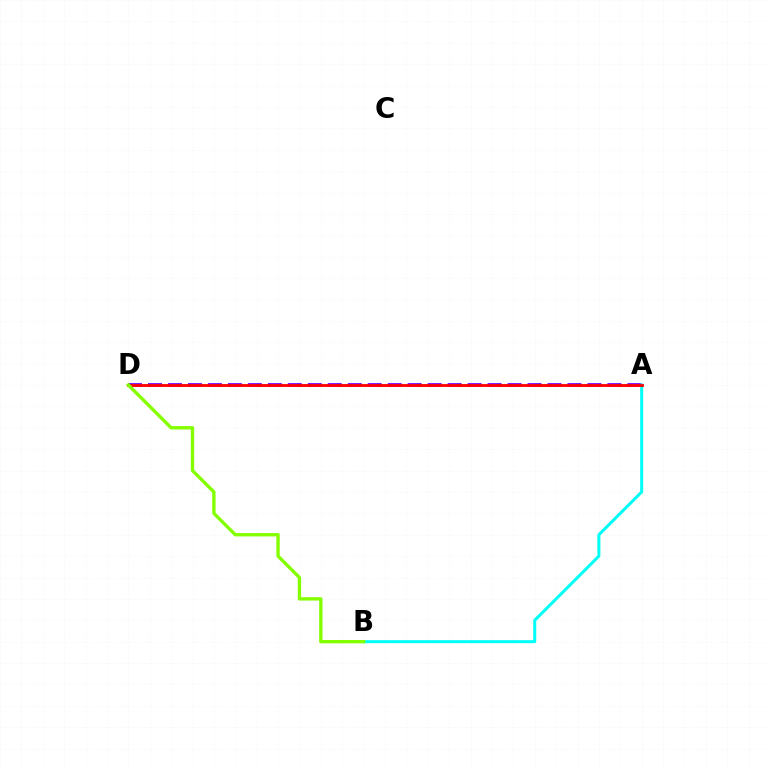{('A', 'D'): [{'color': '#7200ff', 'line_style': 'dashed', 'thickness': 2.71}, {'color': '#ff0000', 'line_style': 'solid', 'thickness': 2.04}], ('A', 'B'): [{'color': '#00fff6', 'line_style': 'solid', 'thickness': 2.17}], ('B', 'D'): [{'color': '#84ff00', 'line_style': 'solid', 'thickness': 2.42}]}